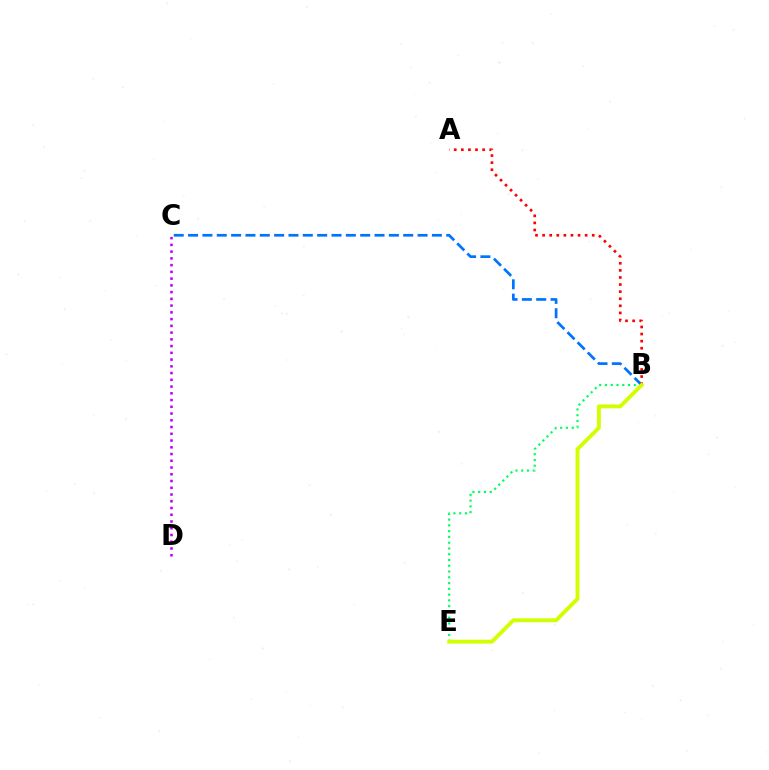{('B', 'E'): [{'color': '#00ff5c', 'line_style': 'dotted', 'thickness': 1.57}, {'color': '#d1ff00', 'line_style': 'solid', 'thickness': 2.79}], ('B', 'C'): [{'color': '#0074ff', 'line_style': 'dashed', 'thickness': 1.95}], ('A', 'B'): [{'color': '#ff0000', 'line_style': 'dotted', 'thickness': 1.93}], ('C', 'D'): [{'color': '#b900ff', 'line_style': 'dotted', 'thickness': 1.83}]}